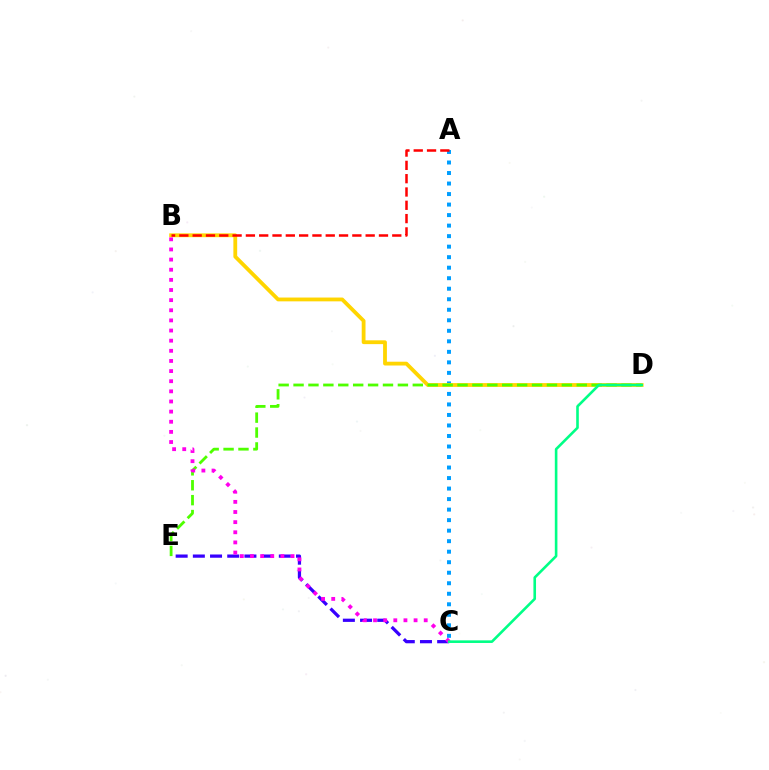{('A', 'C'): [{'color': '#009eff', 'line_style': 'dotted', 'thickness': 2.86}], ('B', 'D'): [{'color': '#ffd500', 'line_style': 'solid', 'thickness': 2.74}], ('C', 'E'): [{'color': '#3700ff', 'line_style': 'dashed', 'thickness': 2.34}], ('D', 'E'): [{'color': '#4fff00', 'line_style': 'dashed', 'thickness': 2.02}], ('A', 'B'): [{'color': '#ff0000', 'line_style': 'dashed', 'thickness': 1.81}], ('B', 'C'): [{'color': '#ff00ed', 'line_style': 'dotted', 'thickness': 2.75}], ('C', 'D'): [{'color': '#00ff86', 'line_style': 'solid', 'thickness': 1.88}]}